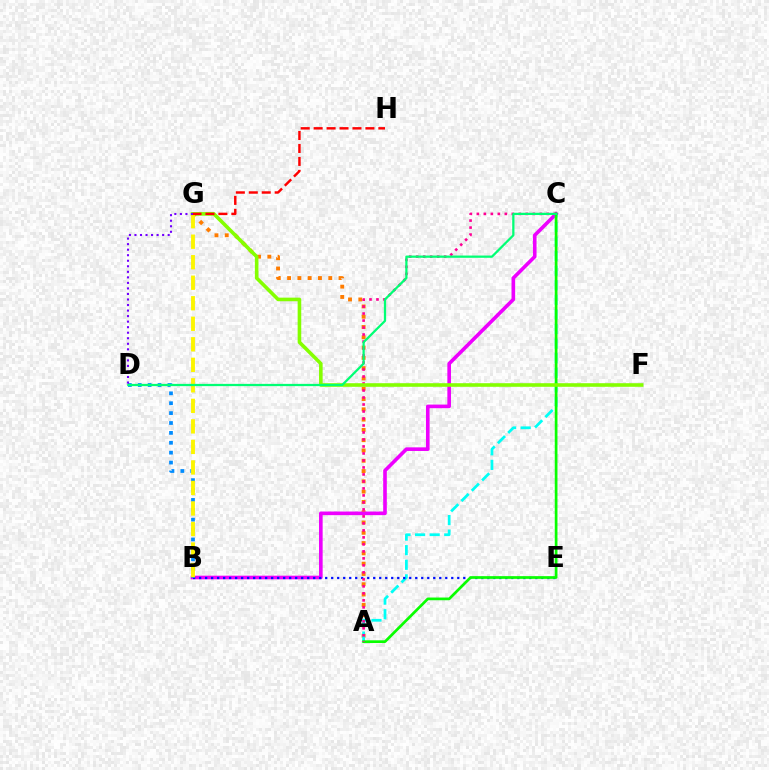{('A', 'G'): [{'color': '#ff7c00', 'line_style': 'dotted', 'thickness': 2.8}], ('B', 'C'): [{'color': '#ee00ff', 'line_style': 'solid', 'thickness': 2.61}], ('A', 'C'): [{'color': '#00fff6', 'line_style': 'dashed', 'thickness': 1.98}, {'color': '#08ff00', 'line_style': 'solid', 'thickness': 1.95}, {'color': '#ff0094', 'line_style': 'dotted', 'thickness': 1.9}], ('B', 'E'): [{'color': '#0010ff', 'line_style': 'dotted', 'thickness': 1.63}], ('F', 'G'): [{'color': '#84ff00', 'line_style': 'solid', 'thickness': 2.59}], ('B', 'D'): [{'color': '#008cff', 'line_style': 'dotted', 'thickness': 2.69}], ('B', 'G'): [{'color': '#fcf500', 'line_style': 'dashed', 'thickness': 2.79}], ('C', 'D'): [{'color': '#00ff74', 'line_style': 'solid', 'thickness': 1.62}], ('G', 'H'): [{'color': '#ff0000', 'line_style': 'dashed', 'thickness': 1.76}], ('D', 'G'): [{'color': '#7200ff', 'line_style': 'dotted', 'thickness': 1.5}]}